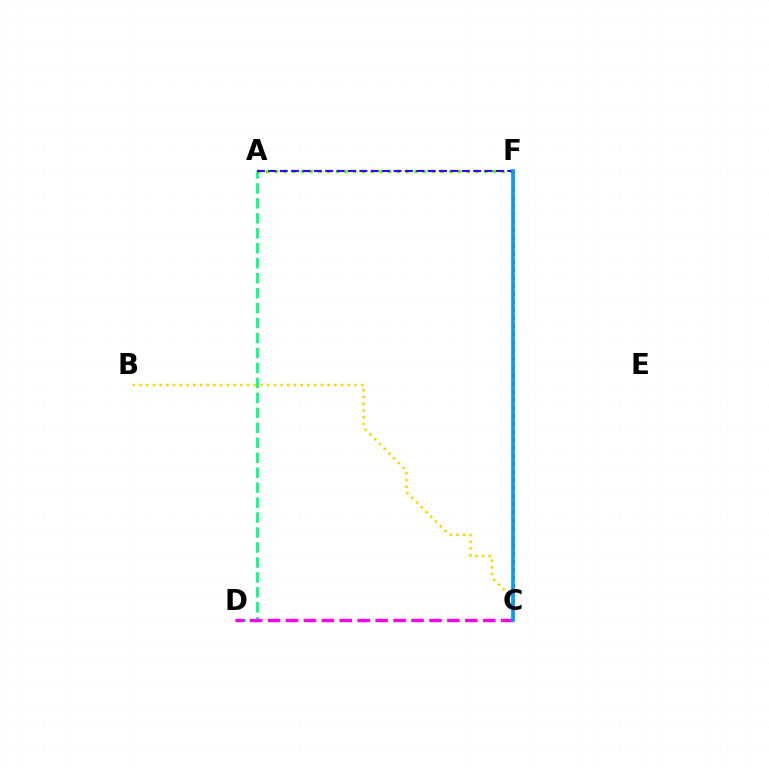{('A', 'D'): [{'color': '#00ff86', 'line_style': 'dashed', 'thickness': 2.03}], ('C', 'F'): [{'color': '#ff0000', 'line_style': 'dotted', 'thickness': 2.2}, {'color': '#009eff', 'line_style': 'solid', 'thickness': 2.65}], ('A', 'F'): [{'color': '#4fff00', 'line_style': 'dotted', 'thickness': 2.37}, {'color': '#3700ff', 'line_style': 'dashed', 'thickness': 1.55}], ('C', 'D'): [{'color': '#ff00ed', 'line_style': 'dashed', 'thickness': 2.44}], ('B', 'C'): [{'color': '#ffd500', 'line_style': 'dotted', 'thickness': 1.83}]}